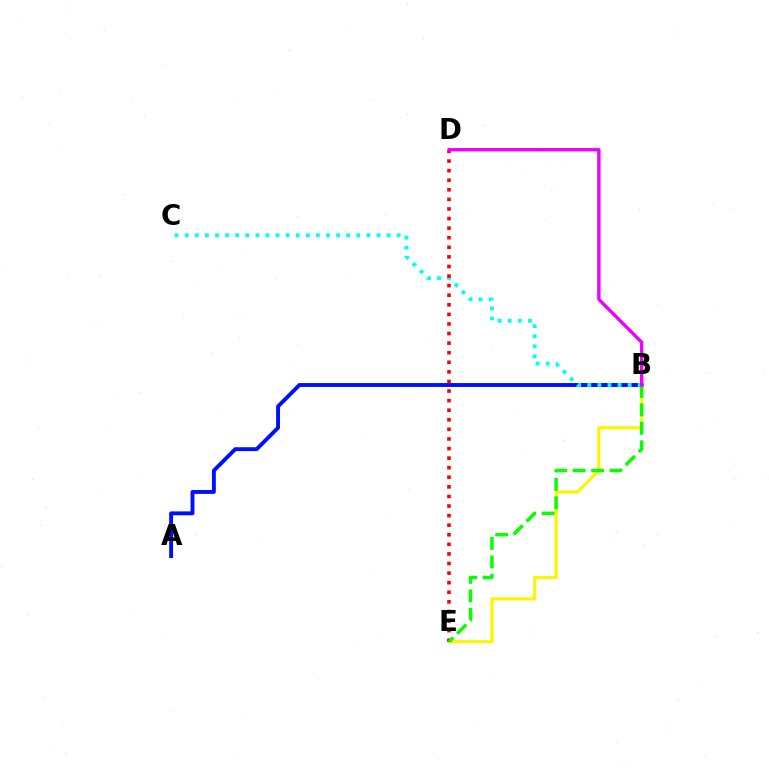{('A', 'B'): [{'color': '#0010ff', 'line_style': 'solid', 'thickness': 2.81}], ('B', 'E'): [{'color': '#fcf500', 'line_style': 'solid', 'thickness': 2.25}, {'color': '#08ff00', 'line_style': 'dashed', 'thickness': 2.51}], ('B', 'C'): [{'color': '#00fff6', 'line_style': 'dotted', 'thickness': 2.74}], ('D', 'E'): [{'color': '#ff0000', 'line_style': 'dotted', 'thickness': 2.6}], ('B', 'D'): [{'color': '#ee00ff', 'line_style': 'solid', 'thickness': 2.42}]}